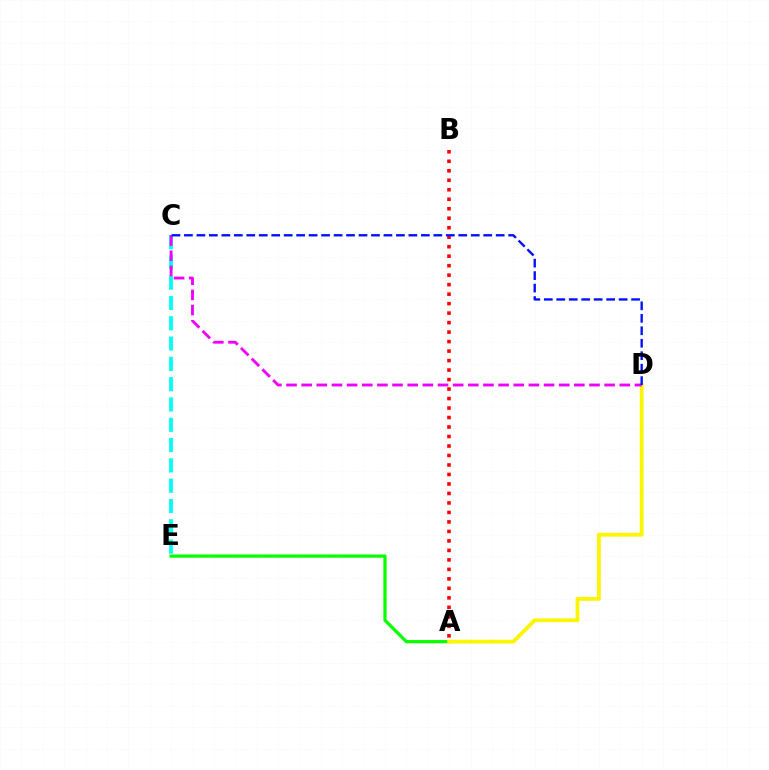{('A', 'E'): [{'color': '#08ff00', 'line_style': 'solid', 'thickness': 2.34}], ('C', 'E'): [{'color': '#00fff6', 'line_style': 'dashed', 'thickness': 2.76}], ('A', 'D'): [{'color': '#fcf500', 'line_style': 'solid', 'thickness': 2.73}], ('C', 'D'): [{'color': '#ee00ff', 'line_style': 'dashed', 'thickness': 2.06}, {'color': '#0010ff', 'line_style': 'dashed', 'thickness': 1.69}], ('A', 'B'): [{'color': '#ff0000', 'line_style': 'dotted', 'thickness': 2.58}]}